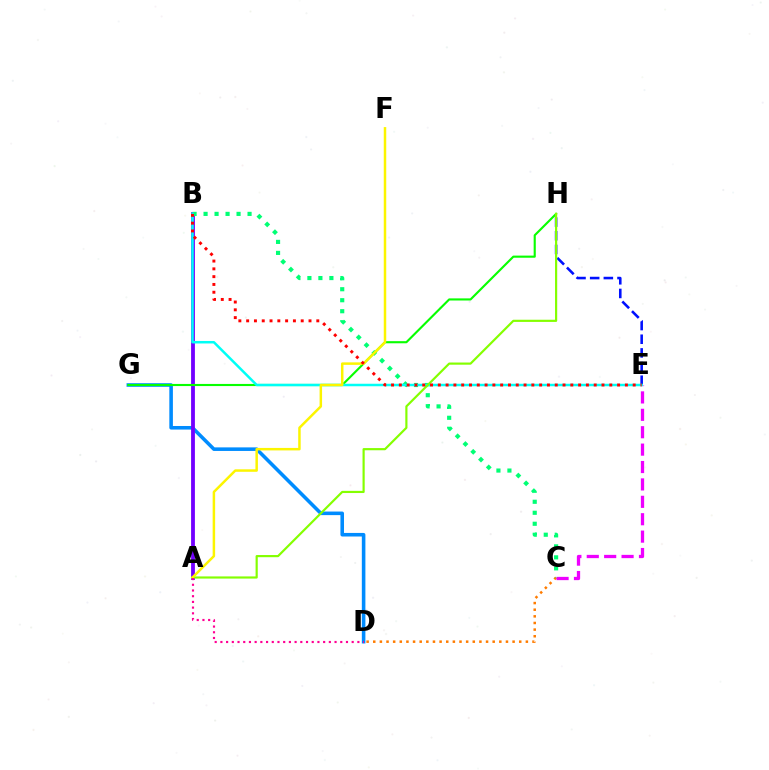{('D', 'G'): [{'color': '#008cff', 'line_style': 'solid', 'thickness': 2.57}], ('A', 'B'): [{'color': '#7200ff', 'line_style': 'solid', 'thickness': 2.75}], ('C', 'D'): [{'color': '#ff7c00', 'line_style': 'dotted', 'thickness': 1.8}], ('C', 'E'): [{'color': '#ee00ff', 'line_style': 'dashed', 'thickness': 2.36}], ('B', 'C'): [{'color': '#00ff74', 'line_style': 'dotted', 'thickness': 2.99}], ('G', 'H'): [{'color': '#08ff00', 'line_style': 'solid', 'thickness': 1.53}], ('E', 'H'): [{'color': '#0010ff', 'line_style': 'dashed', 'thickness': 1.86}], ('B', 'E'): [{'color': '#00fff6', 'line_style': 'solid', 'thickness': 1.8}, {'color': '#ff0000', 'line_style': 'dotted', 'thickness': 2.12}], ('A', 'H'): [{'color': '#84ff00', 'line_style': 'solid', 'thickness': 1.57}], ('A', 'F'): [{'color': '#fcf500', 'line_style': 'solid', 'thickness': 1.79}], ('A', 'D'): [{'color': '#ff0094', 'line_style': 'dotted', 'thickness': 1.55}]}